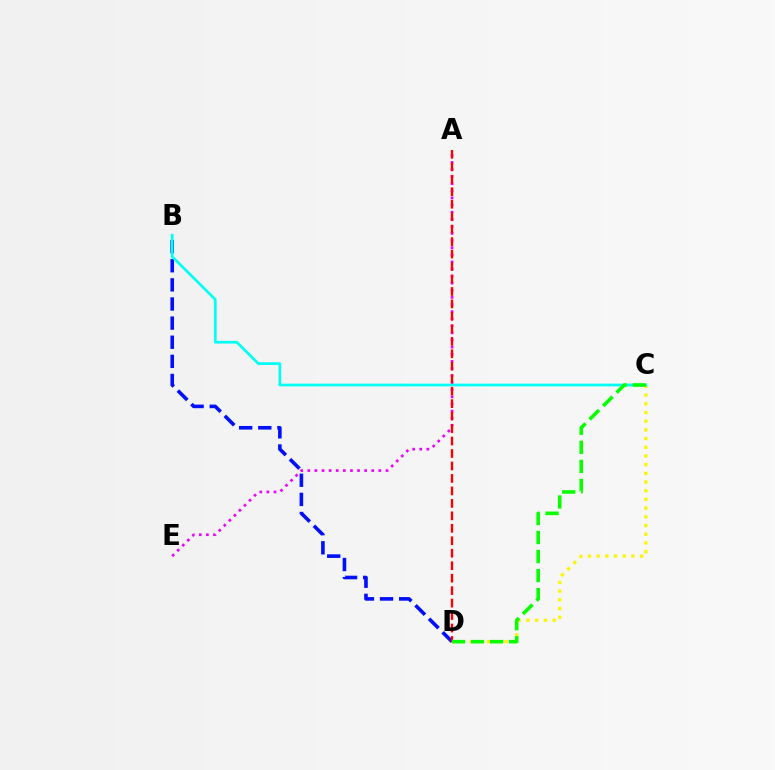{('B', 'D'): [{'color': '#0010ff', 'line_style': 'dashed', 'thickness': 2.6}], ('A', 'E'): [{'color': '#ee00ff', 'line_style': 'dotted', 'thickness': 1.93}], ('C', 'D'): [{'color': '#fcf500', 'line_style': 'dotted', 'thickness': 2.36}, {'color': '#08ff00', 'line_style': 'dashed', 'thickness': 2.59}], ('B', 'C'): [{'color': '#00fff6', 'line_style': 'solid', 'thickness': 1.94}], ('A', 'D'): [{'color': '#ff0000', 'line_style': 'dashed', 'thickness': 1.69}]}